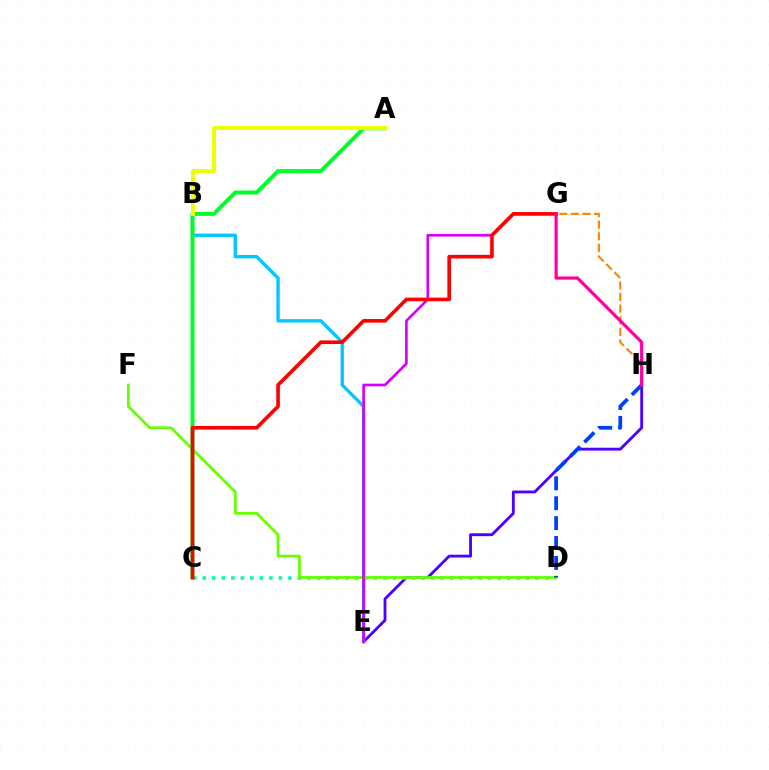{('E', 'H'): [{'color': '#4f00ff', 'line_style': 'solid', 'thickness': 2.06}], ('C', 'D'): [{'color': '#00ffaf', 'line_style': 'dotted', 'thickness': 2.58}], ('B', 'E'): [{'color': '#00c7ff', 'line_style': 'solid', 'thickness': 2.41}], ('D', 'F'): [{'color': '#66ff00', 'line_style': 'solid', 'thickness': 1.99}], ('A', 'C'): [{'color': '#00ff27', 'line_style': 'solid', 'thickness': 2.86}], ('E', 'G'): [{'color': '#d600ff', 'line_style': 'solid', 'thickness': 1.93}], ('C', 'G'): [{'color': '#ff0000', 'line_style': 'solid', 'thickness': 2.61}], ('A', 'B'): [{'color': '#eeff00', 'line_style': 'solid', 'thickness': 2.9}], ('G', 'H'): [{'color': '#ff8800', 'line_style': 'dashed', 'thickness': 1.58}, {'color': '#ff00a0', 'line_style': 'solid', 'thickness': 2.3}], ('D', 'H'): [{'color': '#003fff', 'line_style': 'dashed', 'thickness': 2.7}]}